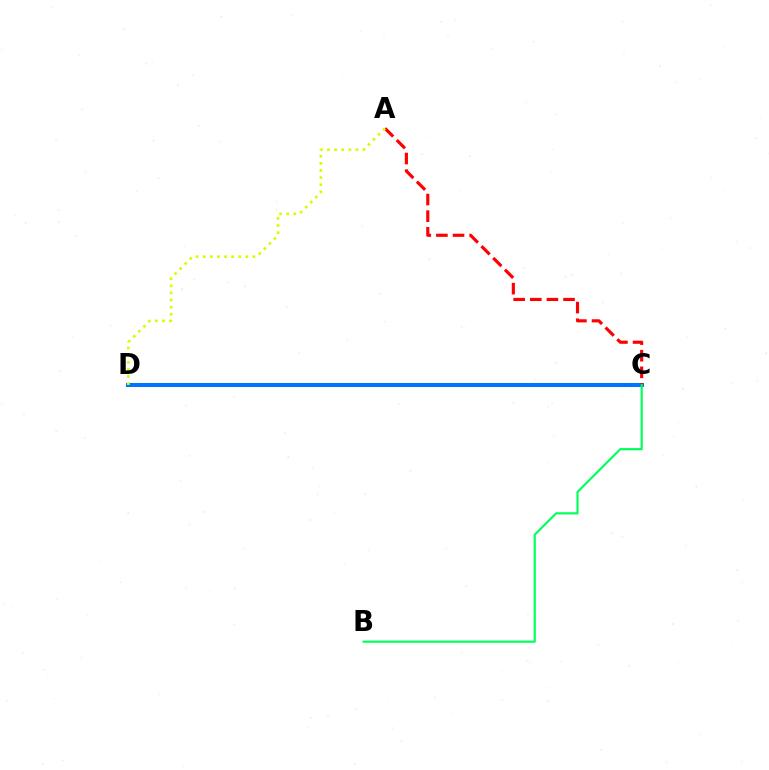{('C', 'D'): [{'color': '#b900ff', 'line_style': 'dotted', 'thickness': 2.06}, {'color': '#0074ff', 'line_style': 'solid', 'thickness': 2.88}], ('A', 'C'): [{'color': '#ff0000', 'line_style': 'dashed', 'thickness': 2.26}], ('A', 'D'): [{'color': '#d1ff00', 'line_style': 'dotted', 'thickness': 1.93}], ('B', 'C'): [{'color': '#00ff5c', 'line_style': 'solid', 'thickness': 1.55}]}